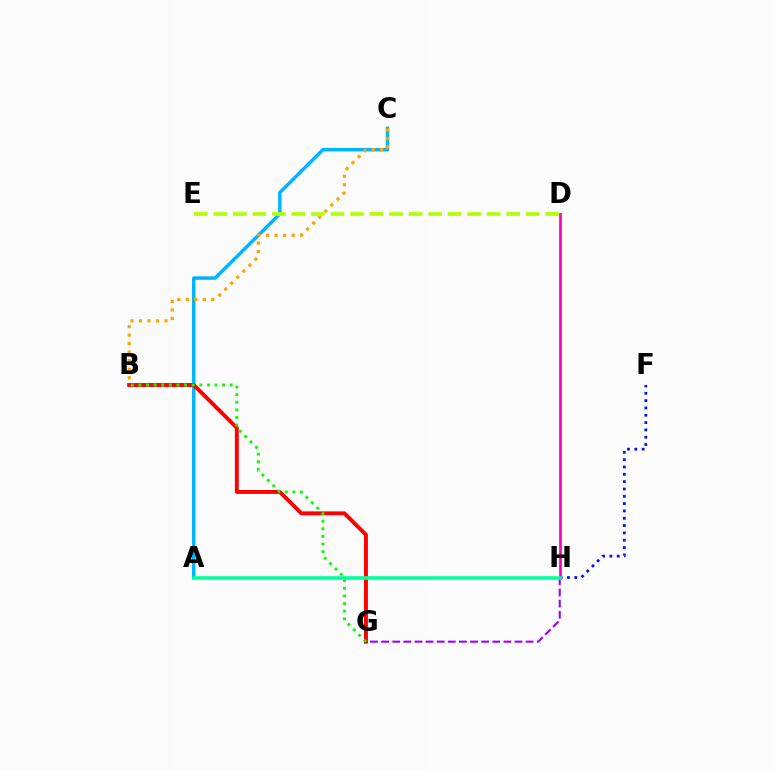{('A', 'C'): [{'color': '#00b5ff', 'line_style': 'solid', 'thickness': 2.48}], ('B', 'C'): [{'color': '#ffa500', 'line_style': 'dotted', 'thickness': 2.32}], ('F', 'H'): [{'color': '#0010ff', 'line_style': 'dotted', 'thickness': 1.99}], ('G', 'H'): [{'color': '#9b00ff', 'line_style': 'dashed', 'thickness': 1.51}], ('D', 'H'): [{'color': '#ff00bd', 'line_style': 'solid', 'thickness': 1.93}], ('D', 'E'): [{'color': '#b3ff00', 'line_style': 'dashed', 'thickness': 2.65}], ('B', 'G'): [{'color': '#ff0000', 'line_style': 'solid', 'thickness': 2.81}, {'color': '#08ff00', 'line_style': 'dotted', 'thickness': 2.07}], ('A', 'H'): [{'color': '#00ff9d', 'line_style': 'solid', 'thickness': 2.58}]}